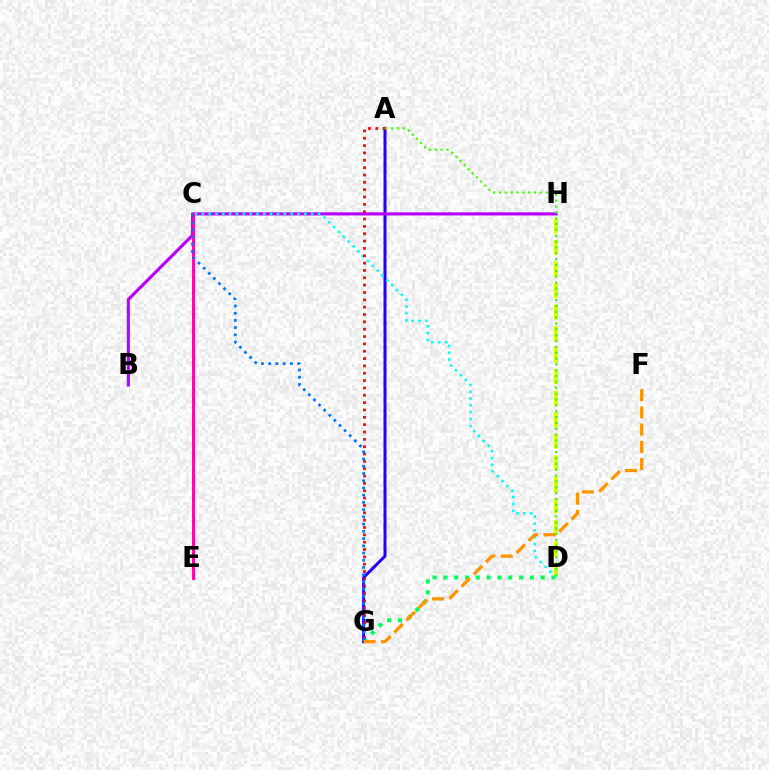{('D', 'G'): [{'color': '#00ff5c', 'line_style': 'dotted', 'thickness': 2.93}], ('D', 'H'): [{'color': '#d1ff00', 'line_style': 'dashed', 'thickness': 2.93}], ('A', 'G'): [{'color': '#2500ff', 'line_style': 'solid', 'thickness': 2.17}, {'color': '#ff0000', 'line_style': 'dotted', 'thickness': 2.0}], ('B', 'H'): [{'color': '#b900ff', 'line_style': 'solid', 'thickness': 2.25}], ('C', 'D'): [{'color': '#00fff6', 'line_style': 'dotted', 'thickness': 1.86}], ('C', 'E'): [{'color': '#ff00ac', 'line_style': 'solid', 'thickness': 2.1}], ('C', 'G'): [{'color': '#0074ff', 'line_style': 'dotted', 'thickness': 1.96}], ('A', 'D'): [{'color': '#3dff00', 'line_style': 'dotted', 'thickness': 1.59}], ('F', 'G'): [{'color': '#ff9400', 'line_style': 'dashed', 'thickness': 2.34}]}